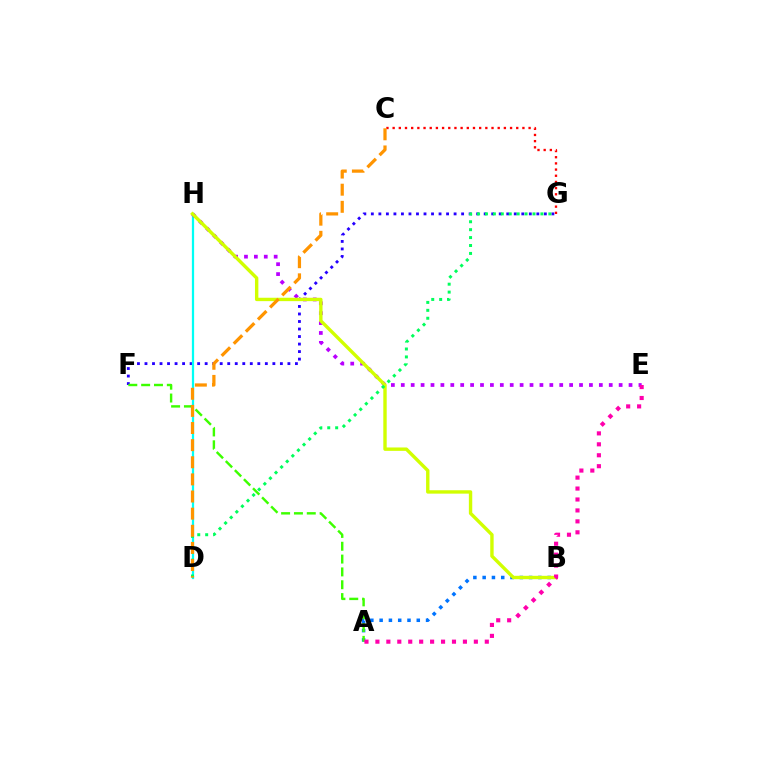{('A', 'B'): [{'color': '#0074ff', 'line_style': 'dotted', 'thickness': 2.52}], ('F', 'G'): [{'color': '#2500ff', 'line_style': 'dotted', 'thickness': 2.04}], ('D', 'H'): [{'color': '#00fff6', 'line_style': 'solid', 'thickness': 1.61}], ('E', 'H'): [{'color': '#b900ff', 'line_style': 'dotted', 'thickness': 2.69}], ('C', 'G'): [{'color': '#ff0000', 'line_style': 'dotted', 'thickness': 1.68}], ('B', 'H'): [{'color': '#d1ff00', 'line_style': 'solid', 'thickness': 2.44}], ('A', 'F'): [{'color': '#3dff00', 'line_style': 'dashed', 'thickness': 1.74}], ('D', 'G'): [{'color': '#00ff5c', 'line_style': 'dotted', 'thickness': 2.15}], ('C', 'D'): [{'color': '#ff9400', 'line_style': 'dashed', 'thickness': 2.33}], ('A', 'E'): [{'color': '#ff00ac', 'line_style': 'dotted', 'thickness': 2.97}]}